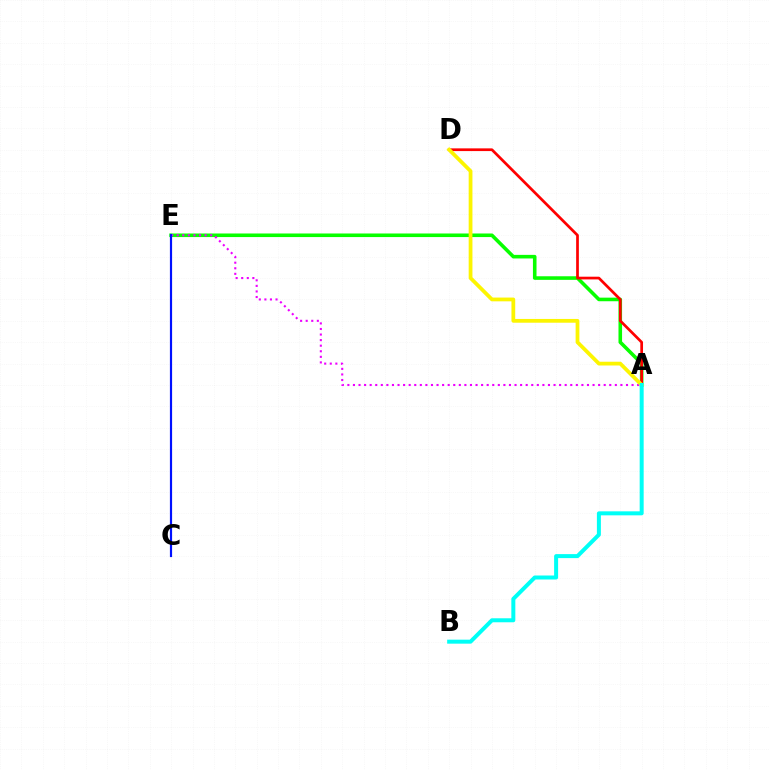{('A', 'E'): [{'color': '#08ff00', 'line_style': 'solid', 'thickness': 2.58}, {'color': '#ee00ff', 'line_style': 'dotted', 'thickness': 1.51}], ('A', 'D'): [{'color': '#ff0000', 'line_style': 'solid', 'thickness': 1.95}, {'color': '#fcf500', 'line_style': 'solid', 'thickness': 2.71}], ('A', 'B'): [{'color': '#00fff6', 'line_style': 'solid', 'thickness': 2.88}], ('C', 'E'): [{'color': '#0010ff', 'line_style': 'solid', 'thickness': 1.58}]}